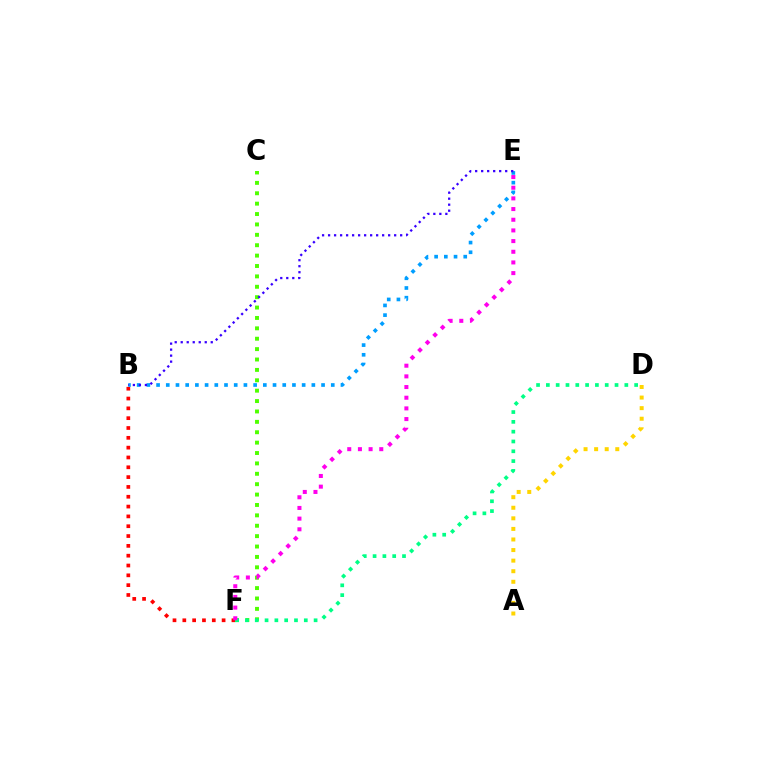{('A', 'D'): [{'color': '#ffd500', 'line_style': 'dotted', 'thickness': 2.87}], ('B', 'F'): [{'color': '#ff0000', 'line_style': 'dotted', 'thickness': 2.67}], ('B', 'E'): [{'color': '#009eff', 'line_style': 'dotted', 'thickness': 2.64}, {'color': '#3700ff', 'line_style': 'dotted', 'thickness': 1.63}], ('C', 'F'): [{'color': '#4fff00', 'line_style': 'dotted', 'thickness': 2.82}], ('D', 'F'): [{'color': '#00ff86', 'line_style': 'dotted', 'thickness': 2.67}], ('E', 'F'): [{'color': '#ff00ed', 'line_style': 'dotted', 'thickness': 2.9}]}